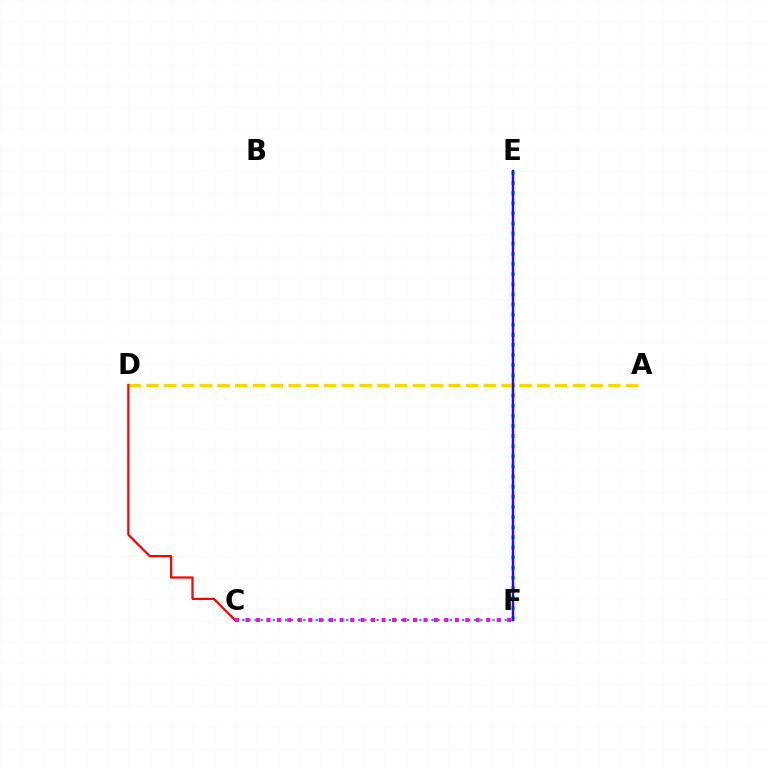{('C', 'F'): [{'color': '#009eff', 'line_style': 'dotted', 'thickness': 1.66}, {'color': '#ff00ed', 'line_style': 'dotted', 'thickness': 2.84}], ('E', 'F'): [{'color': '#00ff86', 'line_style': 'dotted', 'thickness': 2.75}, {'color': '#4fff00', 'line_style': 'solid', 'thickness': 1.65}, {'color': '#3700ff', 'line_style': 'solid', 'thickness': 1.74}], ('A', 'D'): [{'color': '#ffd500', 'line_style': 'dashed', 'thickness': 2.41}], ('C', 'D'): [{'color': '#ff0000', 'line_style': 'solid', 'thickness': 1.61}]}